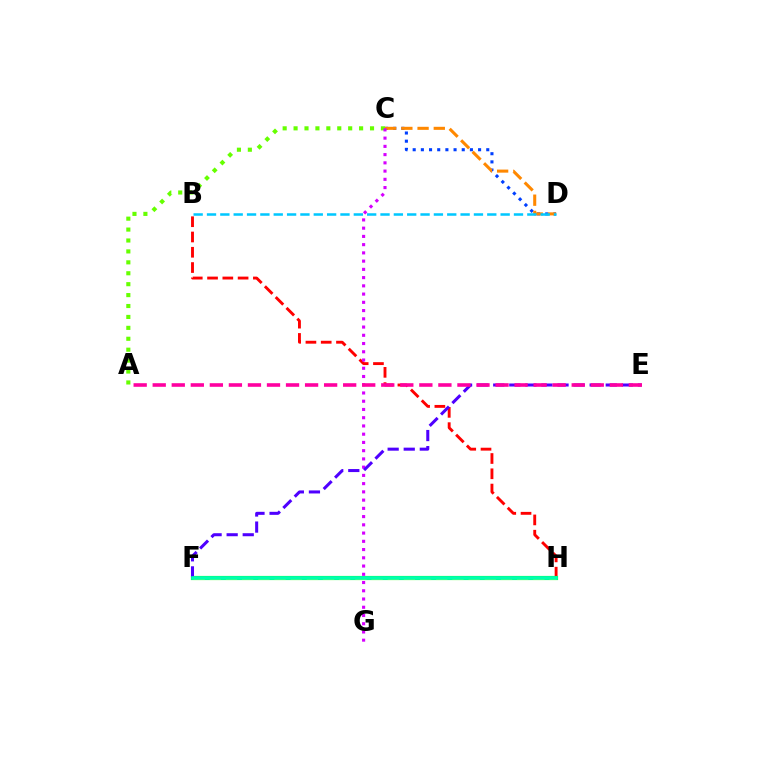{('C', 'D'): [{'color': '#003fff', 'line_style': 'dotted', 'thickness': 2.22}, {'color': '#ff8800', 'line_style': 'dashed', 'thickness': 2.2}], ('B', 'H'): [{'color': '#ff0000', 'line_style': 'dashed', 'thickness': 2.08}], ('A', 'C'): [{'color': '#66ff00', 'line_style': 'dotted', 'thickness': 2.97}], ('F', 'H'): [{'color': '#00ff27', 'line_style': 'solid', 'thickness': 3.0}, {'color': '#eeff00', 'line_style': 'dashed', 'thickness': 2.2}, {'color': '#00ffaf', 'line_style': 'solid', 'thickness': 2.62}], ('C', 'G'): [{'color': '#d600ff', 'line_style': 'dotted', 'thickness': 2.24}], ('E', 'F'): [{'color': '#4f00ff', 'line_style': 'dashed', 'thickness': 2.18}], ('B', 'D'): [{'color': '#00c7ff', 'line_style': 'dashed', 'thickness': 1.81}], ('A', 'E'): [{'color': '#ff00a0', 'line_style': 'dashed', 'thickness': 2.59}]}